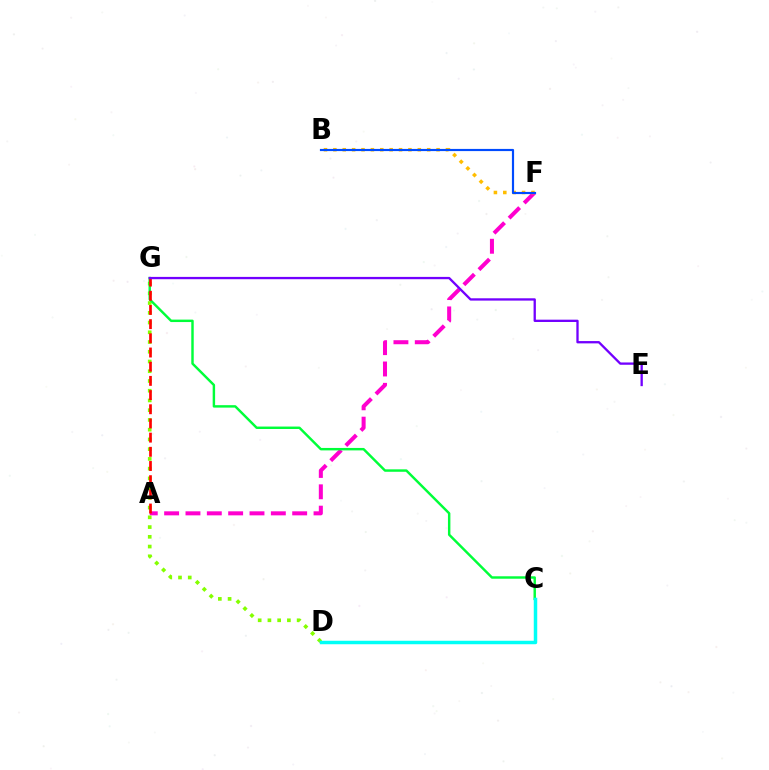{('A', 'F'): [{'color': '#ff00cf', 'line_style': 'dashed', 'thickness': 2.9}], ('D', 'G'): [{'color': '#84ff00', 'line_style': 'dotted', 'thickness': 2.65}], ('C', 'G'): [{'color': '#00ff39', 'line_style': 'solid', 'thickness': 1.76}], ('A', 'G'): [{'color': '#ff0000', 'line_style': 'dashed', 'thickness': 1.93}], ('B', 'F'): [{'color': '#ffbd00', 'line_style': 'dotted', 'thickness': 2.55}, {'color': '#004bff', 'line_style': 'solid', 'thickness': 1.56}], ('C', 'D'): [{'color': '#00fff6', 'line_style': 'solid', 'thickness': 2.5}], ('E', 'G'): [{'color': '#7200ff', 'line_style': 'solid', 'thickness': 1.66}]}